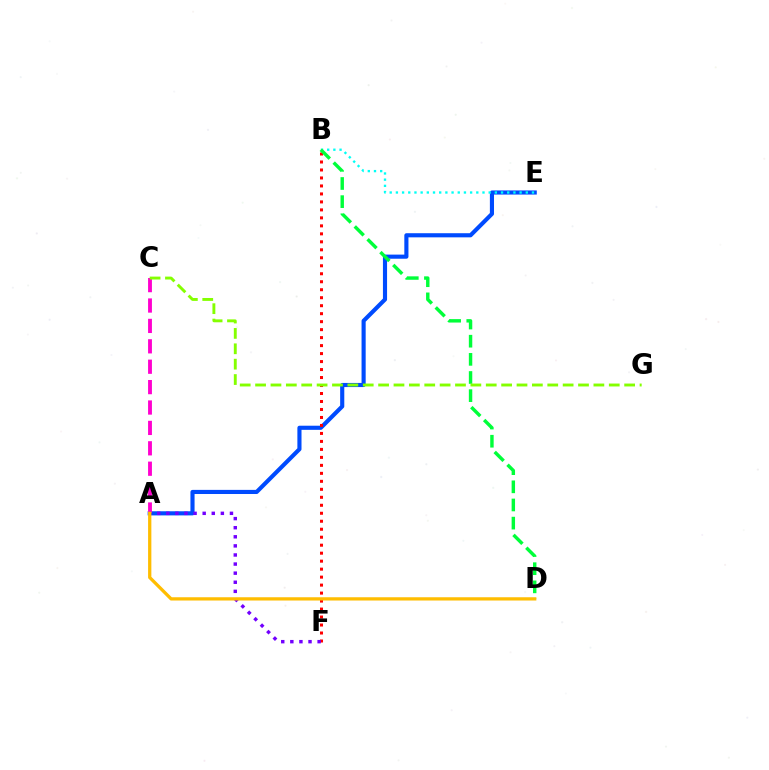{('A', 'E'): [{'color': '#004bff', 'line_style': 'solid', 'thickness': 2.97}], ('B', 'F'): [{'color': '#ff0000', 'line_style': 'dotted', 'thickness': 2.17}], ('B', 'E'): [{'color': '#00fff6', 'line_style': 'dotted', 'thickness': 1.68}], ('B', 'D'): [{'color': '#00ff39', 'line_style': 'dashed', 'thickness': 2.47}], ('A', 'C'): [{'color': '#ff00cf', 'line_style': 'dashed', 'thickness': 2.77}], ('A', 'F'): [{'color': '#7200ff', 'line_style': 'dotted', 'thickness': 2.47}], ('C', 'G'): [{'color': '#84ff00', 'line_style': 'dashed', 'thickness': 2.09}], ('A', 'D'): [{'color': '#ffbd00', 'line_style': 'solid', 'thickness': 2.36}]}